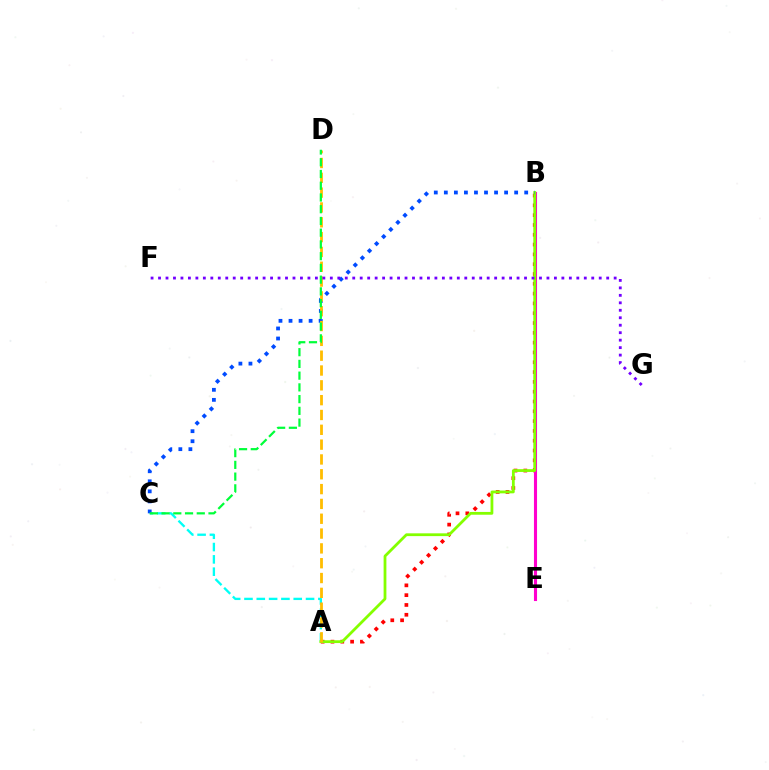{('A', 'B'): [{'color': '#ff0000', 'line_style': 'dotted', 'thickness': 2.66}, {'color': '#84ff00', 'line_style': 'solid', 'thickness': 2.01}], ('A', 'C'): [{'color': '#00fff6', 'line_style': 'dashed', 'thickness': 1.67}], ('B', 'E'): [{'color': '#ff00cf', 'line_style': 'solid', 'thickness': 2.23}], ('B', 'C'): [{'color': '#004bff', 'line_style': 'dotted', 'thickness': 2.73}], ('A', 'D'): [{'color': '#ffbd00', 'line_style': 'dashed', 'thickness': 2.01}], ('F', 'G'): [{'color': '#7200ff', 'line_style': 'dotted', 'thickness': 2.03}], ('C', 'D'): [{'color': '#00ff39', 'line_style': 'dashed', 'thickness': 1.59}]}